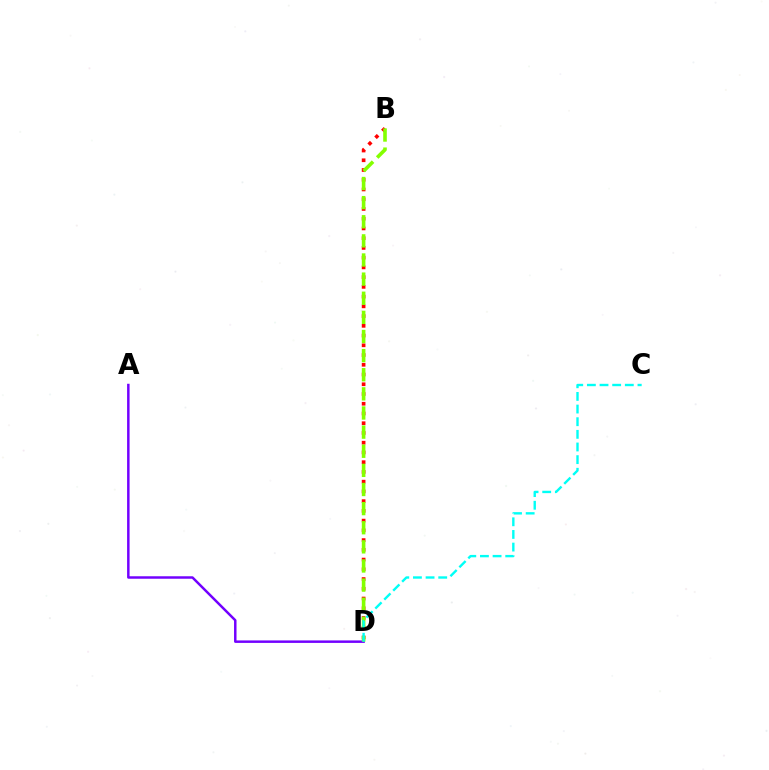{('B', 'D'): [{'color': '#ff0000', 'line_style': 'dotted', 'thickness': 2.65}, {'color': '#84ff00', 'line_style': 'dashed', 'thickness': 2.6}], ('A', 'D'): [{'color': '#7200ff', 'line_style': 'solid', 'thickness': 1.78}], ('C', 'D'): [{'color': '#00fff6', 'line_style': 'dashed', 'thickness': 1.72}]}